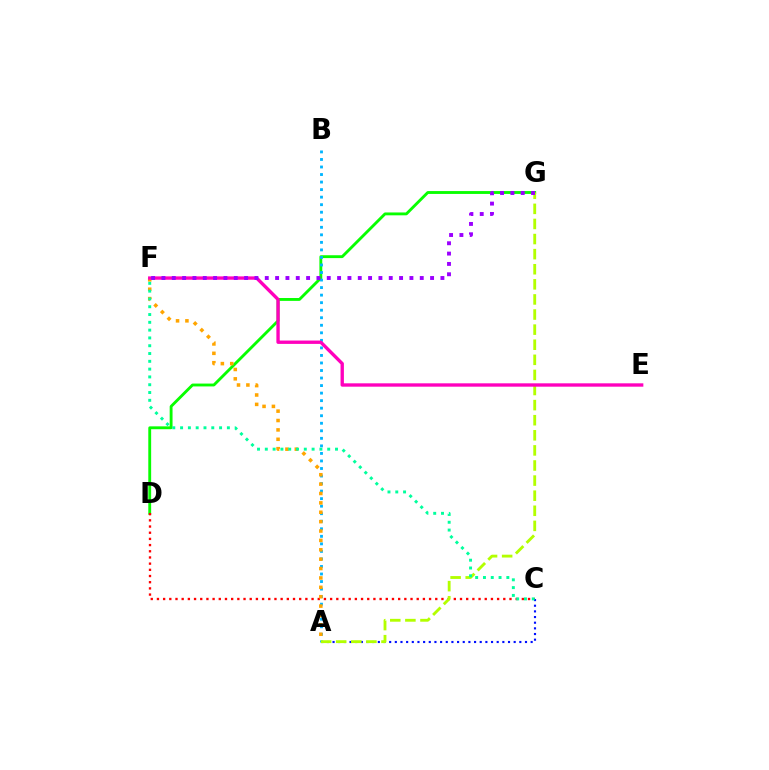{('D', 'G'): [{'color': '#08ff00', 'line_style': 'solid', 'thickness': 2.06}], ('A', 'B'): [{'color': '#00b5ff', 'line_style': 'dotted', 'thickness': 2.05}], ('C', 'D'): [{'color': '#ff0000', 'line_style': 'dotted', 'thickness': 1.68}], ('A', 'F'): [{'color': '#ffa500', 'line_style': 'dotted', 'thickness': 2.55}], ('A', 'C'): [{'color': '#0010ff', 'line_style': 'dotted', 'thickness': 1.54}], ('A', 'G'): [{'color': '#b3ff00', 'line_style': 'dashed', 'thickness': 2.05}], ('E', 'F'): [{'color': '#ff00bd', 'line_style': 'solid', 'thickness': 2.42}], ('C', 'F'): [{'color': '#00ff9d', 'line_style': 'dotted', 'thickness': 2.12}], ('F', 'G'): [{'color': '#9b00ff', 'line_style': 'dotted', 'thickness': 2.81}]}